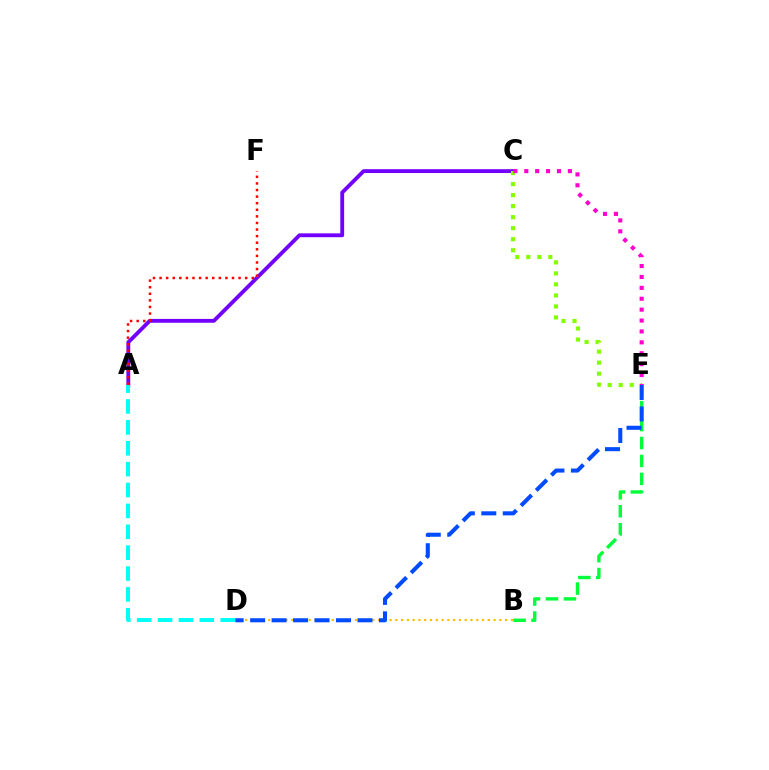{('A', 'C'): [{'color': '#7200ff', 'line_style': 'solid', 'thickness': 2.77}], ('B', 'E'): [{'color': '#00ff39', 'line_style': 'dashed', 'thickness': 2.44}], ('A', 'D'): [{'color': '#00fff6', 'line_style': 'dashed', 'thickness': 2.84}], ('B', 'D'): [{'color': '#ffbd00', 'line_style': 'dotted', 'thickness': 1.57}], ('C', 'E'): [{'color': '#84ff00', 'line_style': 'dotted', 'thickness': 2.99}, {'color': '#ff00cf', 'line_style': 'dotted', 'thickness': 2.96}], ('A', 'F'): [{'color': '#ff0000', 'line_style': 'dotted', 'thickness': 1.79}], ('D', 'E'): [{'color': '#004bff', 'line_style': 'dashed', 'thickness': 2.92}]}